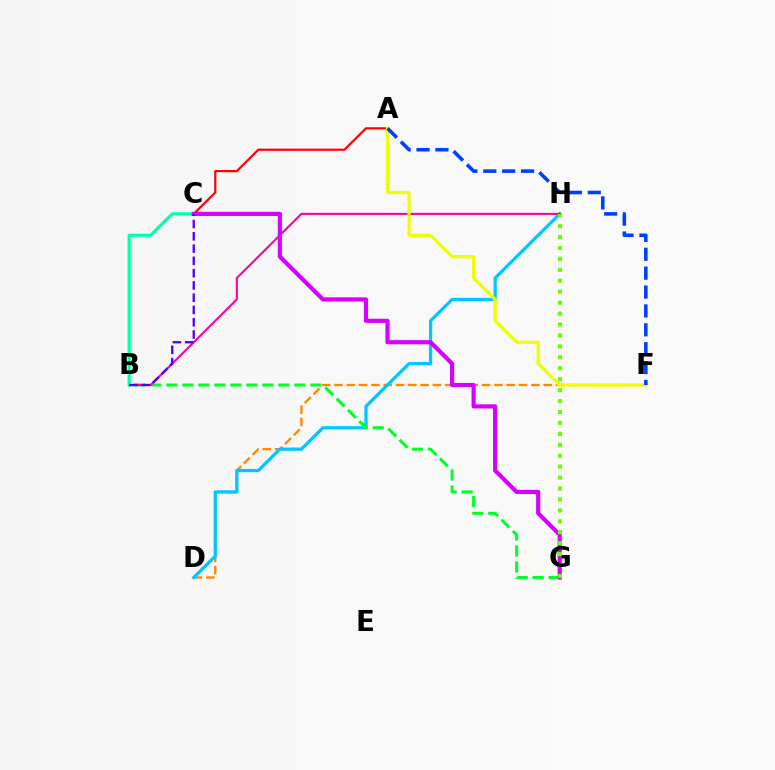{('D', 'F'): [{'color': '#ff8800', 'line_style': 'dashed', 'thickness': 1.67}], ('D', 'H'): [{'color': '#00c7ff', 'line_style': 'solid', 'thickness': 2.35}], ('B', 'G'): [{'color': '#00ff27', 'line_style': 'dashed', 'thickness': 2.17}], ('A', 'C'): [{'color': '#ff0000', 'line_style': 'solid', 'thickness': 1.58}], ('B', 'H'): [{'color': '#ff00a0', 'line_style': 'solid', 'thickness': 1.51}], ('B', 'C'): [{'color': '#00ffaf', 'line_style': 'solid', 'thickness': 2.26}, {'color': '#4f00ff', 'line_style': 'dashed', 'thickness': 1.67}], ('A', 'F'): [{'color': '#eeff00', 'line_style': 'solid', 'thickness': 2.34}, {'color': '#003fff', 'line_style': 'dashed', 'thickness': 2.57}], ('C', 'G'): [{'color': '#d600ff', 'line_style': 'solid', 'thickness': 2.99}], ('G', 'H'): [{'color': '#66ff00', 'line_style': 'dotted', 'thickness': 2.97}]}